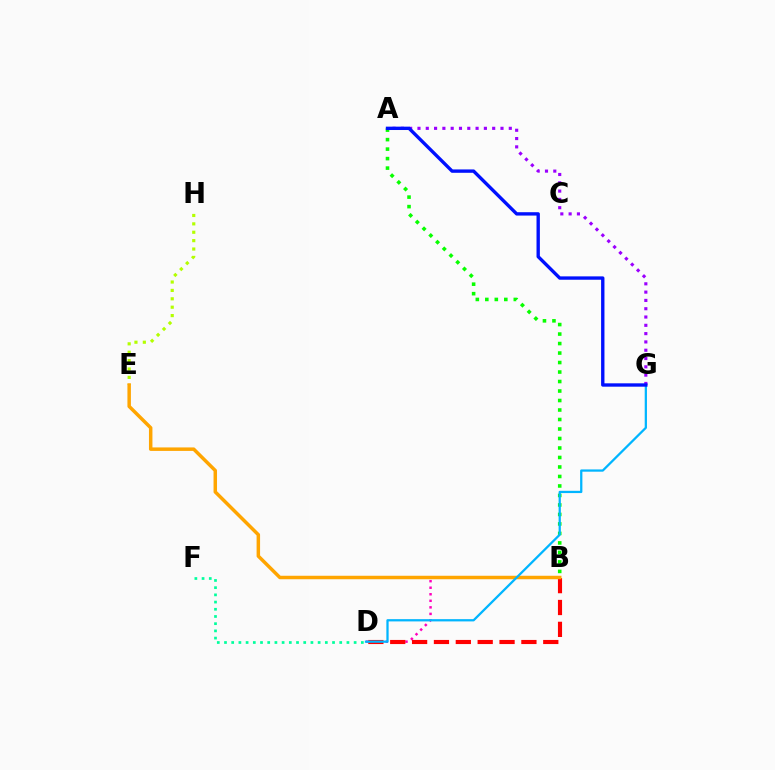{('B', 'D'): [{'color': '#ff00bd', 'line_style': 'dotted', 'thickness': 1.78}, {'color': '#ff0000', 'line_style': 'dashed', 'thickness': 2.97}], ('D', 'F'): [{'color': '#00ff9d', 'line_style': 'dotted', 'thickness': 1.96}], ('A', 'B'): [{'color': '#08ff00', 'line_style': 'dotted', 'thickness': 2.58}], ('E', 'H'): [{'color': '#b3ff00', 'line_style': 'dotted', 'thickness': 2.28}], ('A', 'G'): [{'color': '#9b00ff', 'line_style': 'dotted', 'thickness': 2.26}, {'color': '#0010ff', 'line_style': 'solid', 'thickness': 2.42}], ('B', 'E'): [{'color': '#ffa500', 'line_style': 'solid', 'thickness': 2.51}], ('D', 'G'): [{'color': '#00b5ff', 'line_style': 'solid', 'thickness': 1.63}]}